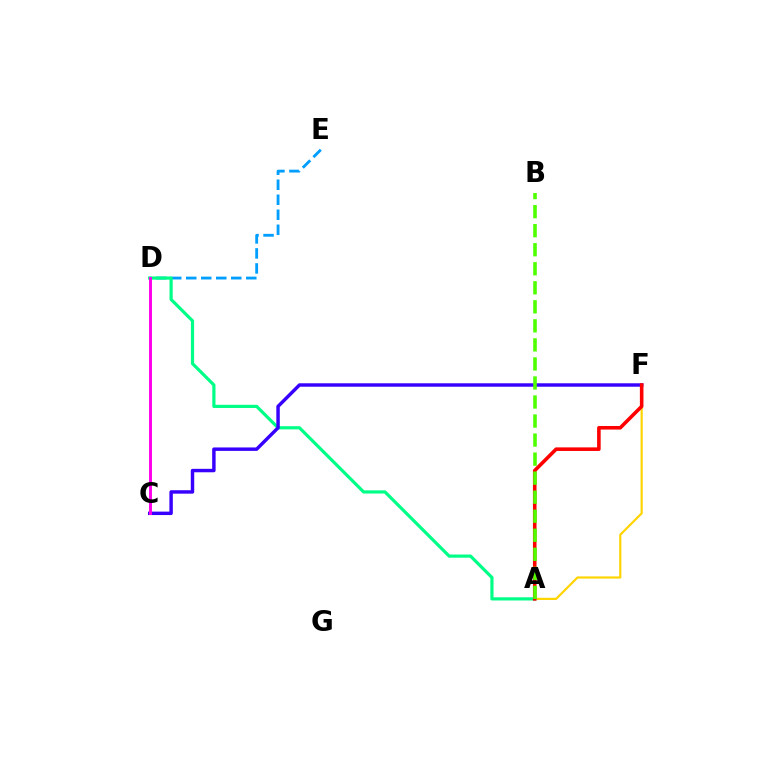{('A', 'F'): [{'color': '#ffd500', 'line_style': 'solid', 'thickness': 1.57}, {'color': '#ff0000', 'line_style': 'solid', 'thickness': 2.58}], ('D', 'E'): [{'color': '#009eff', 'line_style': 'dashed', 'thickness': 2.04}], ('A', 'D'): [{'color': '#00ff86', 'line_style': 'solid', 'thickness': 2.3}], ('C', 'F'): [{'color': '#3700ff', 'line_style': 'solid', 'thickness': 2.47}], ('C', 'D'): [{'color': '#ff00ed', 'line_style': 'solid', 'thickness': 2.12}], ('A', 'B'): [{'color': '#4fff00', 'line_style': 'dashed', 'thickness': 2.59}]}